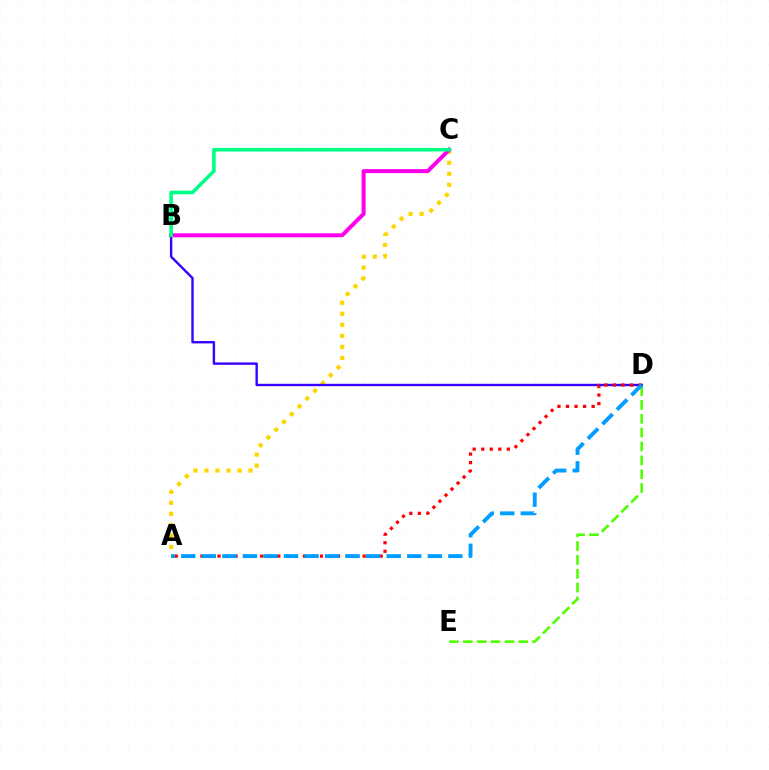{('A', 'C'): [{'color': '#ffd500', 'line_style': 'dotted', 'thickness': 2.99}], ('B', 'D'): [{'color': '#3700ff', 'line_style': 'solid', 'thickness': 1.72}], ('A', 'D'): [{'color': '#ff0000', 'line_style': 'dotted', 'thickness': 2.32}, {'color': '#009eff', 'line_style': 'dashed', 'thickness': 2.79}], ('D', 'E'): [{'color': '#4fff00', 'line_style': 'dashed', 'thickness': 1.88}], ('B', 'C'): [{'color': '#ff00ed', 'line_style': 'solid', 'thickness': 2.87}, {'color': '#00ff86', 'line_style': 'solid', 'thickness': 2.6}]}